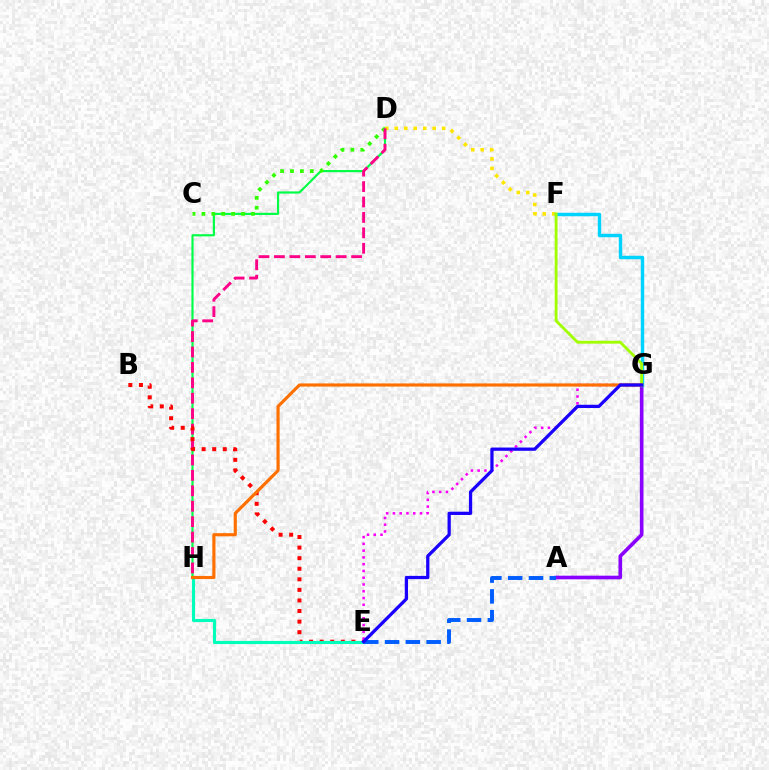{('D', 'H'): [{'color': '#00ff45', 'line_style': 'solid', 'thickness': 1.56}, {'color': '#ff0088', 'line_style': 'dashed', 'thickness': 2.1}], ('D', 'F'): [{'color': '#ffe600', 'line_style': 'dotted', 'thickness': 2.58}], ('C', 'D'): [{'color': '#31ff00', 'line_style': 'dotted', 'thickness': 2.69}], ('A', 'G'): [{'color': '#8a00ff', 'line_style': 'solid', 'thickness': 2.62}], ('B', 'E'): [{'color': '#ff0000', 'line_style': 'dotted', 'thickness': 2.87}], ('F', 'G'): [{'color': '#00d3ff', 'line_style': 'solid', 'thickness': 2.47}, {'color': '#a2ff00', 'line_style': 'solid', 'thickness': 2.05}], ('E', 'G'): [{'color': '#fa00f9', 'line_style': 'dotted', 'thickness': 1.84}, {'color': '#1900ff', 'line_style': 'solid', 'thickness': 2.34}], ('E', 'H'): [{'color': '#00ffbb', 'line_style': 'solid', 'thickness': 2.24}], ('G', 'H'): [{'color': '#ff7000', 'line_style': 'solid', 'thickness': 2.27}], ('A', 'E'): [{'color': '#005dff', 'line_style': 'dashed', 'thickness': 2.82}]}